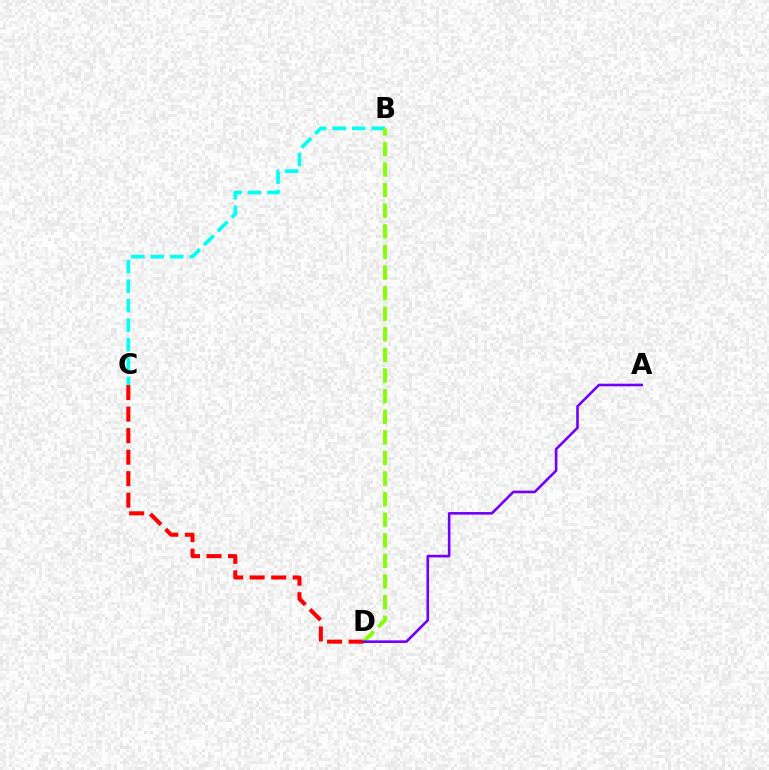{('B', 'C'): [{'color': '#00fff6', 'line_style': 'dashed', 'thickness': 2.65}], ('C', 'D'): [{'color': '#ff0000', 'line_style': 'dashed', 'thickness': 2.92}], ('B', 'D'): [{'color': '#84ff00', 'line_style': 'dashed', 'thickness': 2.8}], ('A', 'D'): [{'color': '#7200ff', 'line_style': 'solid', 'thickness': 1.88}]}